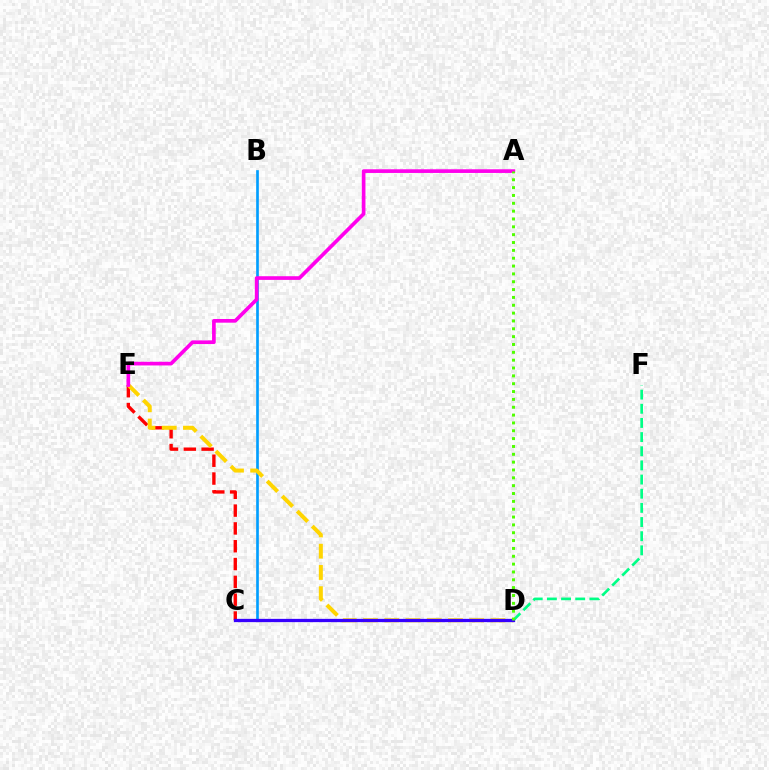{('B', 'C'): [{'color': '#009eff', 'line_style': 'solid', 'thickness': 1.92}], ('C', 'E'): [{'color': '#ff0000', 'line_style': 'dashed', 'thickness': 2.42}], ('D', 'E'): [{'color': '#ffd500', 'line_style': 'dashed', 'thickness': 2.89}], ('D', 'F'): [{'color': '#00ff86', 'line_style': 'dashed', 'thickness': 1.92}], ('C', 'D'): [{'color': '#3700ff', 'line_style': 'solid', 'thickness': 2.36}], ('A', 'E'): [{'color': '#ff00ed', 'line_style': 'solid', 'thickness': 2.65}], ('A', 'D'): [{'color': '#4fff00', 'line_style': 'dotted', 'thickness': 2.13}]}